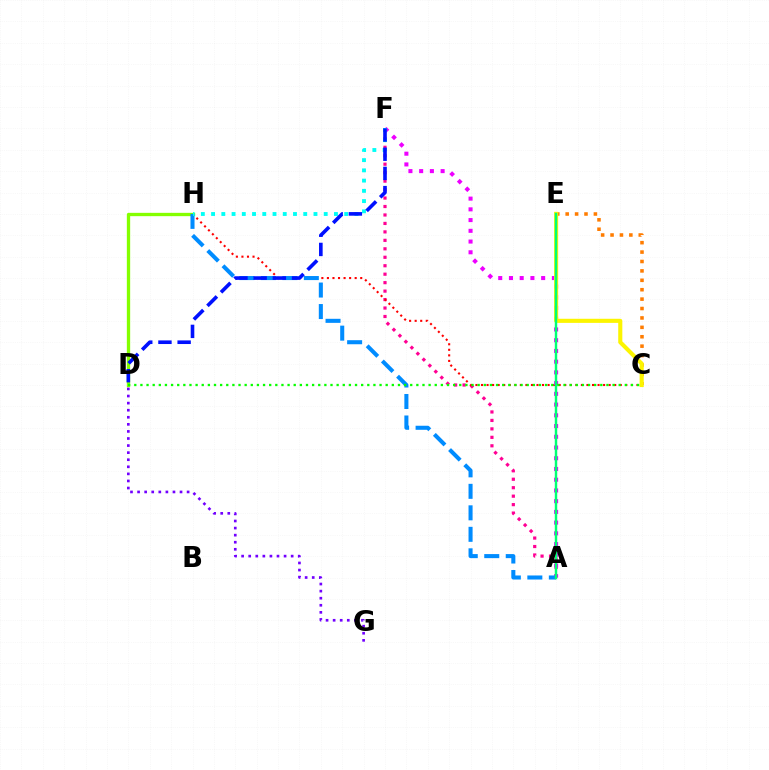{('A', 'F'): [{'color': '#ff0094', 'line_style': 'dotted', 'thickness': 2.3}, {'color': '#ee00ff', 'line_style': 'dotted', 'thickness': 2.92}], ('C', 'E'): [{'color': '#ff7c00', 'line_style': 'dotted', 'thickness': 2.56}, {'color': '#fcf500', 'line_style': 'solid', 'thickness': 2.95}], ('C', 'H'): [{'color': '#ff0000', 'line_style': 'dotted', 'thickness': 1.51}], ('D', 'H'): [{'color': '#84ff00', 'line_style': 'solid', 'thickness': 2.39}], ('A', 'H'): [{'color': '#008cff', 'line_style': 'dashed', 'thickness': 2.92}], ('A', 'E'): [{'color': '#00ff74', 'line_style': 'solid', 'thickness': 1.76}], ('F', 'H'): [{'color': '#00fff6', 'line_style': 'dotted', 'thickness': 2.78}], ('D', 'F'): [{'color': '#0010ff', 'line_style': 'dashed', 'thickness': 2.61}], ('C', 'D'): [{'color': '#08ff00', 'line_style': 'dotted', 'thickness': 1.67}], ('D', 'G'): [{'color': '#7200ff', 'line_style': 'dotted', 'thickness': 1.92}]}